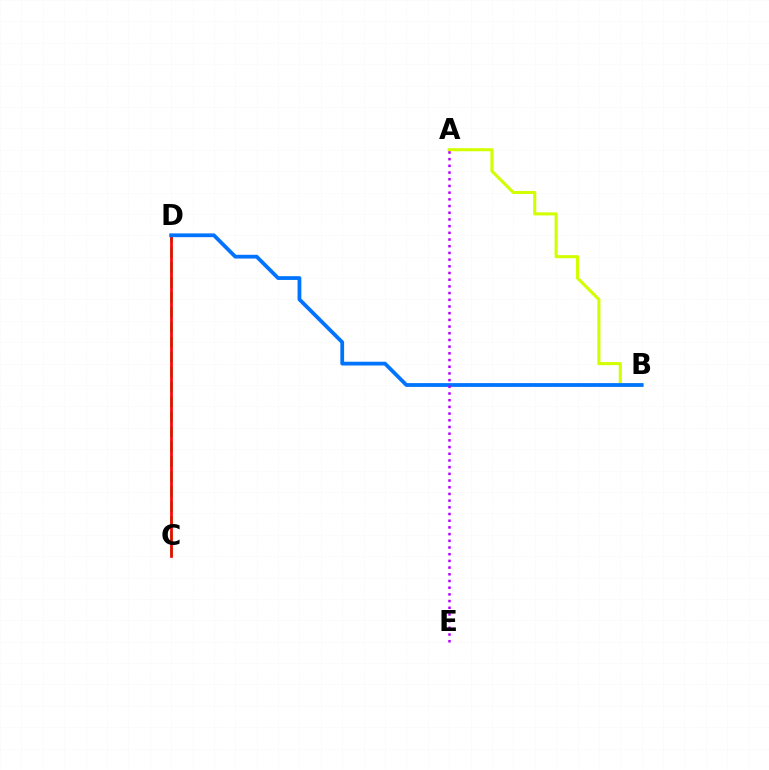{('C', 'D'): [{'color': '#00ff5c', 'line_style': 'dashed', 'thickness': 2.03}, {'color': '#ff0000', 'line_style': 'solid', 'thickness': 1.95}], ('A', 'B'): [{'color': '#d1ff00', 'line_style': 'solid', 'thickness': 2.21}], ('B', 'D'): [{'color': '#0074ff', 'line_style': 'solid', 'thickness': 2.72}], ('A', 'E'): [{'color': '#b900ff', 'line_style': 'dotted', 'thickness': 1.82}]}